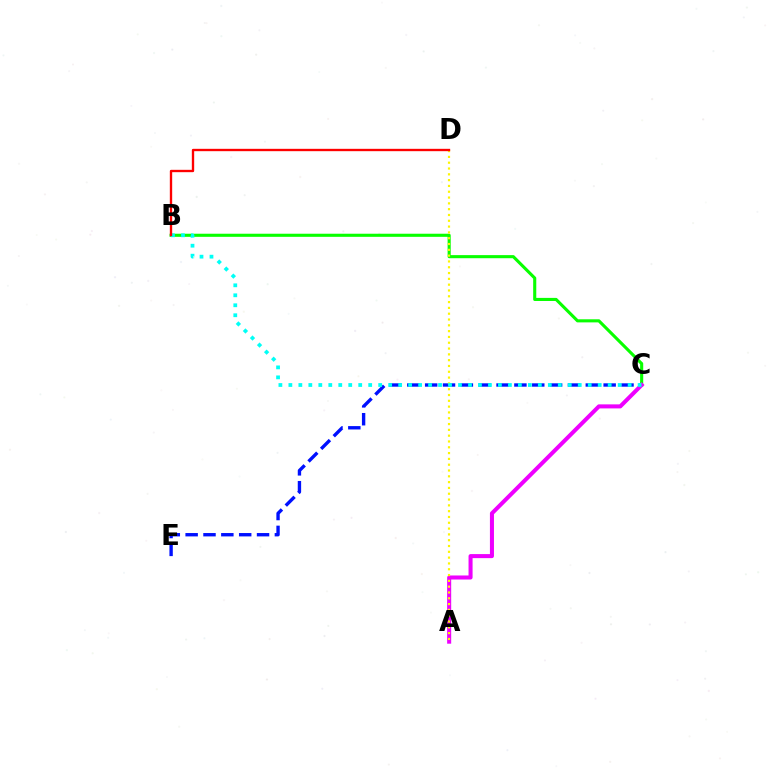{('B', 'C'): [{'color': '#08ff00', 'line_style': 'solid', 'thickness': 2.23}, {'color': '#00fff6', 'line_style': 'dotted', 'thickness': 2.71}], ('C', 'E'): [{'color': '#0010ff', 'line_style': 'dashed', 'thickness': 2.42}], ('A', 'C'): [{'color': '#ee00ff', 'line_style': 'solid', 'thickness': 2.91}], ('A', 'D'): [{'color': '#fcf500', 'line_style': 'dotted', 'thickness': 1.58}], ('B', 'D'): [{'color': '#ff0000', 'line_style': 'solid', 'thickness': 1.69}]}